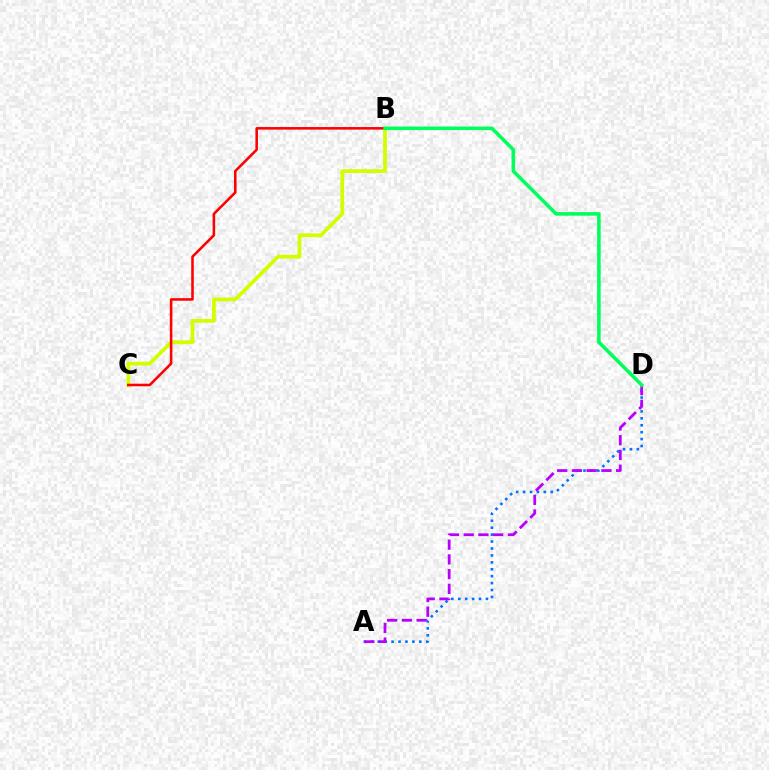{('B', 'C'): [{'color': '#d1ff00', 'line_style': 'solid', 'thickness': 2.71}, {'color': '#ff0000', 'line_style': 'solid', 'thickness': 1.85}], ('A', 'D'): [{'color': '#0074ff', 'line_style': 'dotted', 'thickness': 1.88}, {'color': '#b900ff', 'line_style': 'dashed', 'thickness': 2.0}], ('B', 'D'): [{'color': '#00ff5c', 'line_style': 'solid', 'thickness': 2.57}]}